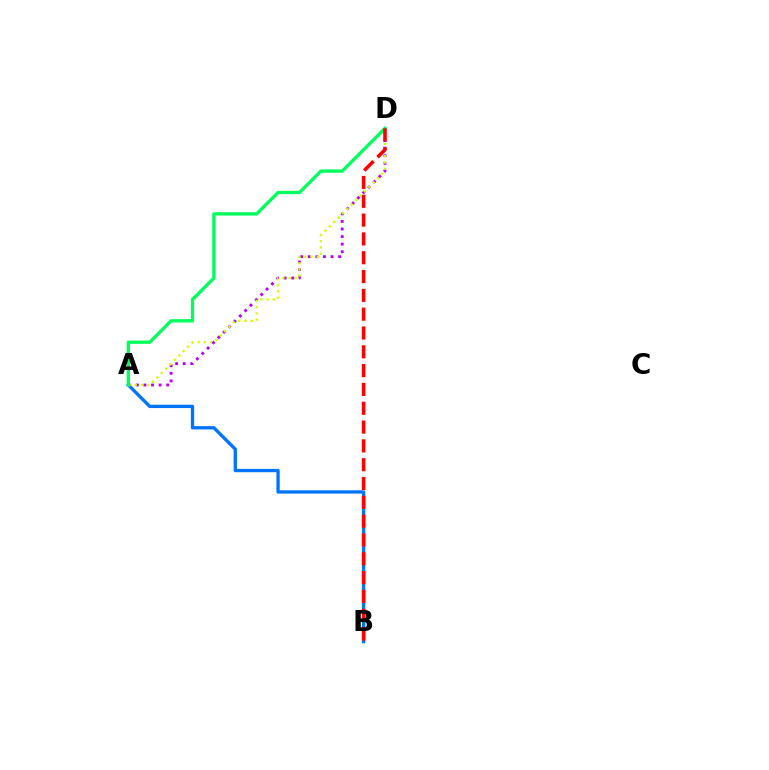{('A', 'D'): [{'color': '#b900ff', 'line_style': 'dotted', 'thickness': 2.06}, {'color': '#d1ff00', 'line_style': 'dotted', 'thickness': 1.68}, {'color': '#00ff5c', 'line_style': 'solid', 'thickness': 2.39}], ('A', 'B'): [{'color': '#0074ff', 'line_style': 'solid', 'thickness': 2.39}], ('B', 'D'): [{'color': '#ff0000', 'line_style': 'dashed', 'thickness': 2.56}]}